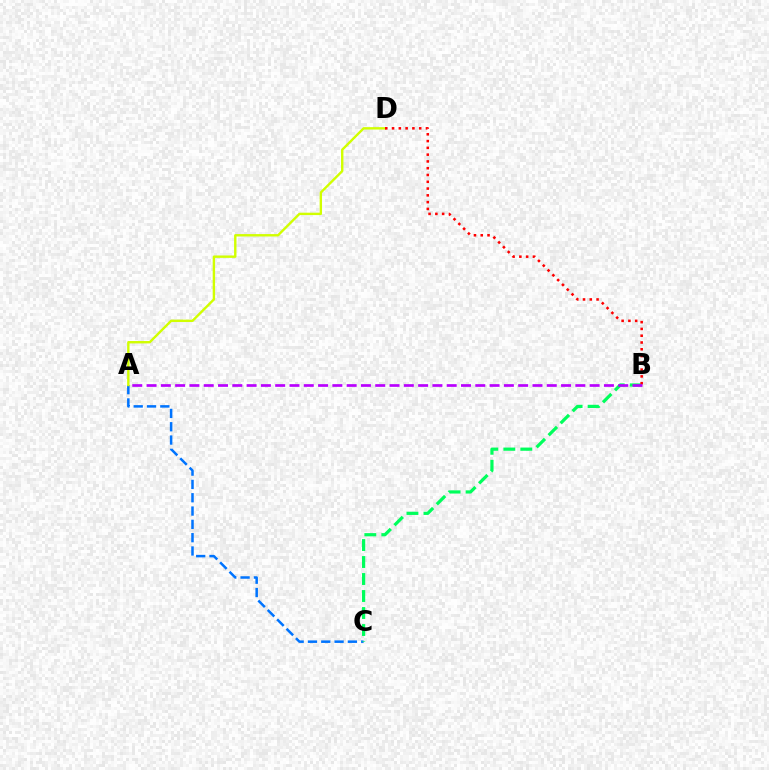{('A', 'C'): [{'color': '#0074ff', 'line_style': 'dashed', 'thickness': 1.81}], ('B', 'C'): [{'color': '#00ff5c', 'line_style': 'dashed', 'thickness': 2.31}], ('A', 'D'): [{'color': '#d1ff00', 'line_style': 'solid', 'thickness': 1.72}], ('B', 'D'): [{'color': '#ff0000', 'line_style': 'dotted', 'thickness': 1.84}], ('A', 'B'): [{'color': '#b900ff', 'line_style': 'dashed', 'thickness': 1.94}]}